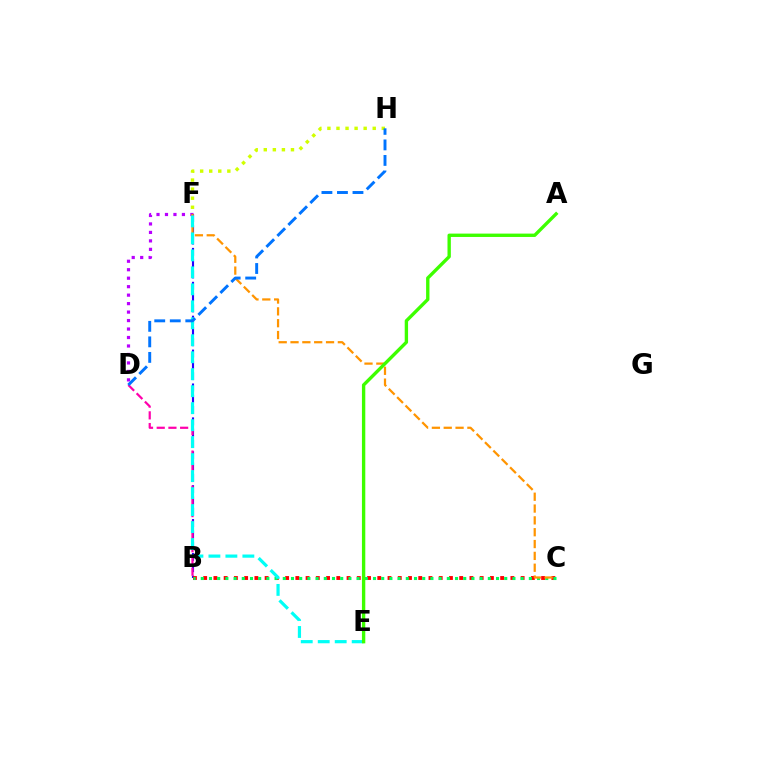{('B', 'F'): [{'color': '#2500ff', 'line_style': 'dashed', 'thickness': 1.53}], ('B', 'C'): [{'color': '#ff0000', 'line_style': 'dotted', 'thickness': 2.78}, {'color': '#00ff5c', 'line_style': 'dotted', 'thickness': 2.23}], ('D', 'F'): [{'color': '#b900ff', 'line_style': 'dotted', 'thickness': 2.3}], ('B', 'D'): [{'color': '#ff00ac', 'line_style': 'dashed', 'thickness': 1.59}], ('F', 'H'): [{'color': '#d1ff00', 'line_style': 'dotted', 'thickness': 2.46}], ('C', 'F'): [{'color': '#ff9400', 'line_style': 'dashed', 'thickness': 1.61}], ('E', 'F'): [{'color': '#00fff6', 'line_style': 'dashed', 'thickness': 2.31}], ('D', 'H'): [{'color': '#0074ff', 'line_style': 'dashed', 'thickness': 2.11}], ('A', 'E'): [{'color': '#3dff00', 'line_style': 'solid', 'thickness': 2.42}]}